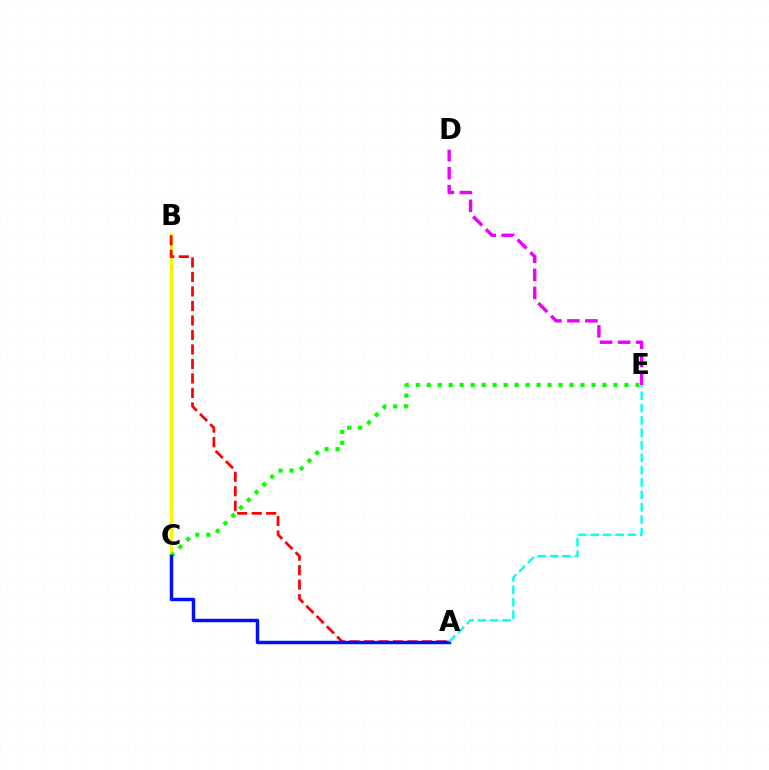{('B', 'C'): [{'color': '#fcf500', 'line_style': 'solid', 'thickness': 2.17}], ('A', 'B'): [{'color': '#ff0000', 'line_style': 'dashed', 'thickness': 1.97}], ('C', 'E'): [{'color': '#08ff00', 'line_style': 'dotted', 'thickness': 2.98}], ('A', 'C'): [{'color': '#0010ff', 'line_style': 'solid', 'thickness': 2.49}], ('D', 'E'): [{'color': '#ee00ff', 'line_style': 'dashed', 'thickness': 2.45}], ('A', 'E'): [{'color': '#00fff6', 'line_style': 'dashed', 'thickness': 1.68}]}